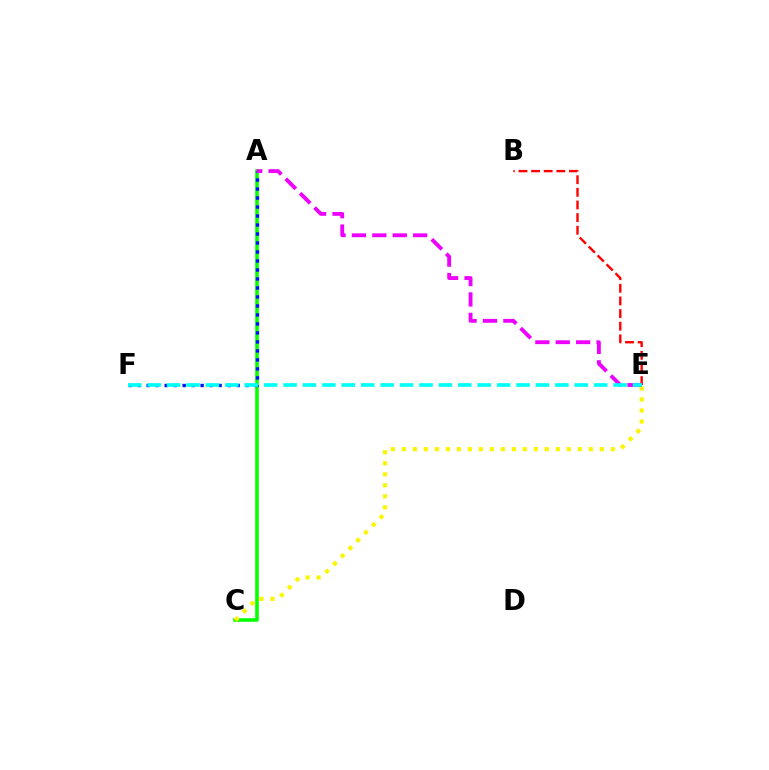{('A', 'C'): [{'color': '#08ff00', 'line_style': 'solid', 'thickness': 2.6}], ('C', 'E'): [{'color': '#fcf500', 'line_style': 'dotted', 'thickness': 2.99}], ('A', 'F'): [{'color': '#0010ff', 'line_style': 'dotted', 'thickness': 2.44}], ('B', 'E'): [{'color': '#ff0000', 'line_style': 'dashed', 'thickness': 1.72}], ('A', 'E'): [{'color': '#ee00ff', 'line_style': 'dashed', 'thickness': 2.77}], ('E', 'F'): [{'color': '#00fff6', 'line_style': 'dashed', 'thickness': 2.64}]}